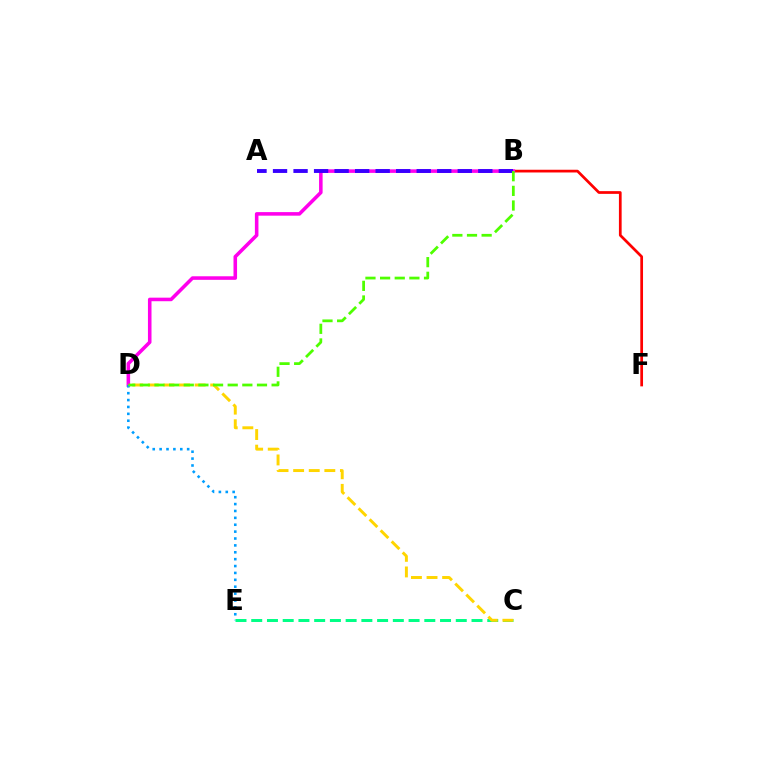{('B', 'F'): [{'color': '#ff0000', 'line_style': 'solid', 'thickness': 1.96}], ('B', 'D'): [{'color': '#ff00ed', 'line_style': 'solid', 'thickness': 2.56}, {'color': '#4fff00', 'line_style': 'dashed', 'thickness': 1.99}], ('A', 'B'): [{'color': '#3700ff', 'line_style': 'dashed', 'thickness': 2.79}], ('D', 'E'): [{'color': '#009eff', 'line_style': 'dotted', 'thickness': 1.87}], ('C', 'E'): [{'color': '#00ff86', 'line_style': 'dashed', 'thickness': 2.14}], ('C', 'D'): [{'color': '#ffd500', 'line_style': 'dashed', 'thickness': 2.12}]}